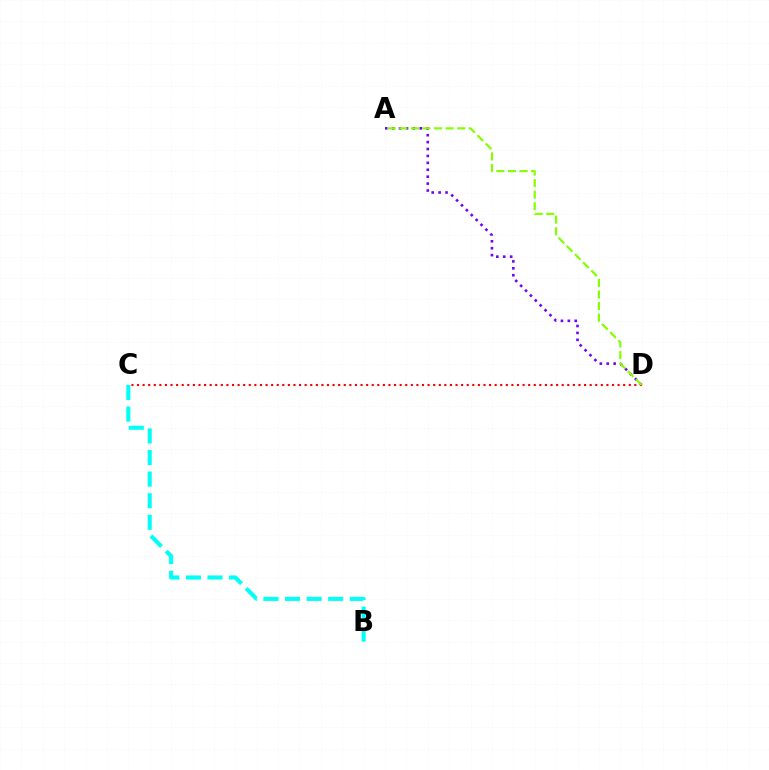{('B', 'C'): [{'color': '#00fff6', 'line_style': 'dashed', 'thickness': 2.93}], ('A', 'D'): [{'color': '#7200ff', 'line_style': 'dotted', 'thickness': 1.88}, {'color': '#84ff00', 'line_style': 'dashed', 'thickness': 1.57}], ('C', 'D'): [{'color': '#ff0000', 'line_style': 'dotted', 'thickness': 1.52}]}